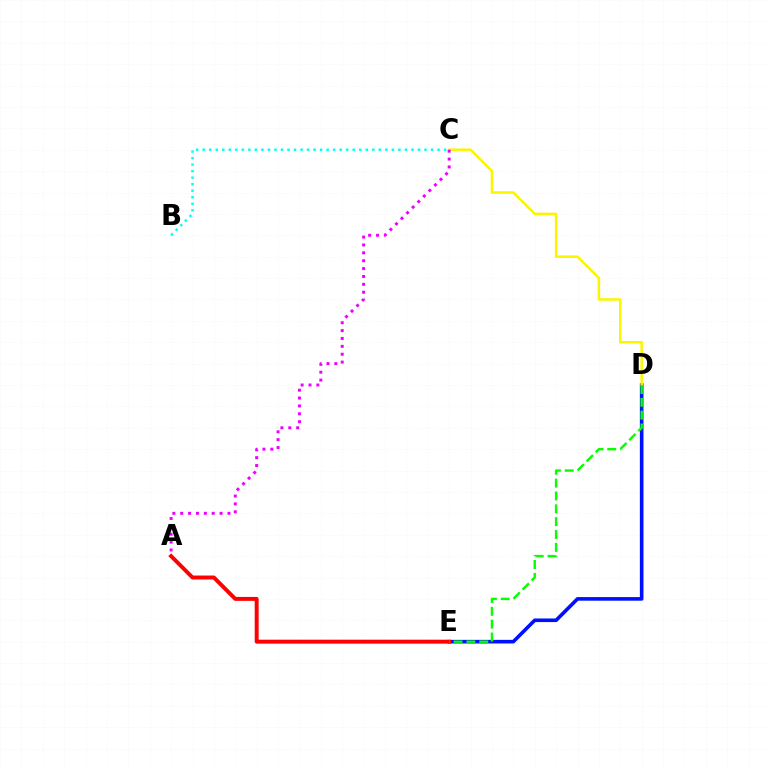{('D', 'E'): [{'color': '#0010ff', 'line_style': 'solid', 'thickness': 2.6}, {'color': '#08ff00', 'line_style': 'dashed', 'thickness': 1.75}], ('C', 'D'): [{'color': '#fcf500', 'line_style': 'solid', 'thickness': 1.82}], ('B', 'C'): [{'color': '#00fff6', 'line_style': 'dotted', 'thickness': 1.77}], ('A', 'C'): [{'color': '#ee00ff', 'line_style': 'dotted', 'thickness': 2.14}], ('A', 'E'): [{'color': '#ff0000', 'line_style': 'solid', 'thickness': 2.83}]}